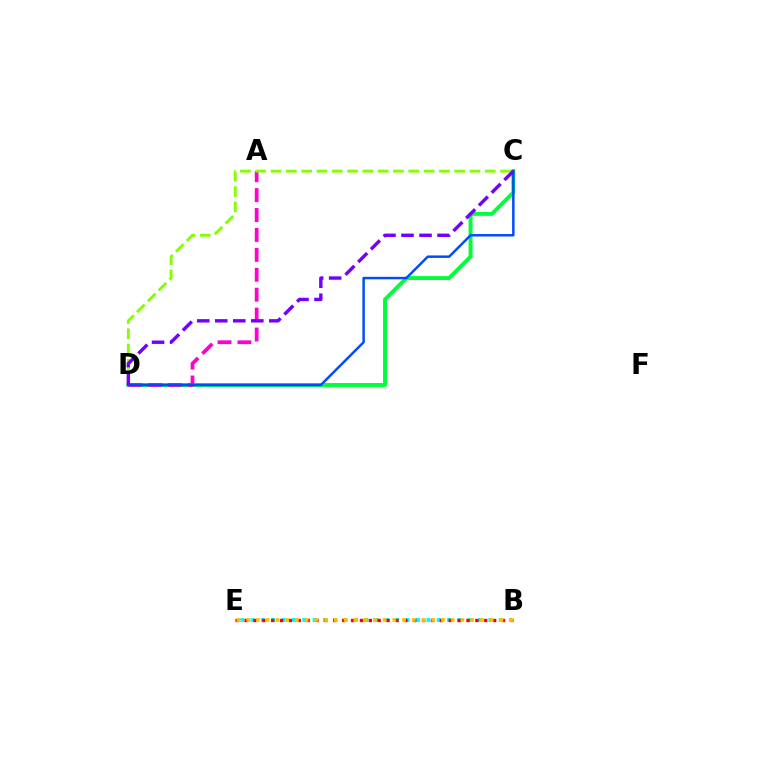{('C', 'D'): [{'color': '#00ff39', 'line_style': 'solid', 'thickness': 2.82}, {'color': '#004bff', 'line_style': 'solid', 'thickness': 1.77}, {'color': '#84ff00', 'line_style': 'dashed', 'thickness': 2.08}, {'color': '#7200ff', 'line_style': 'dashed', 'thickness': 2.45}], ('B', 'E'): [{'color': '#00fff6', 'line_style': 'dotted', 'thickness': 2.81}, {'color': '#ff0000', 'line_style': 'dotted', 'thickness': 2.41}, {'color': '#ffbd00', 'line_style': 'dotted', 'thickness': 2.65}], ('A', 'D'): [{'color': '#ff00cf', 'line_style': 'dashed', 'thickness': 2.71}]}